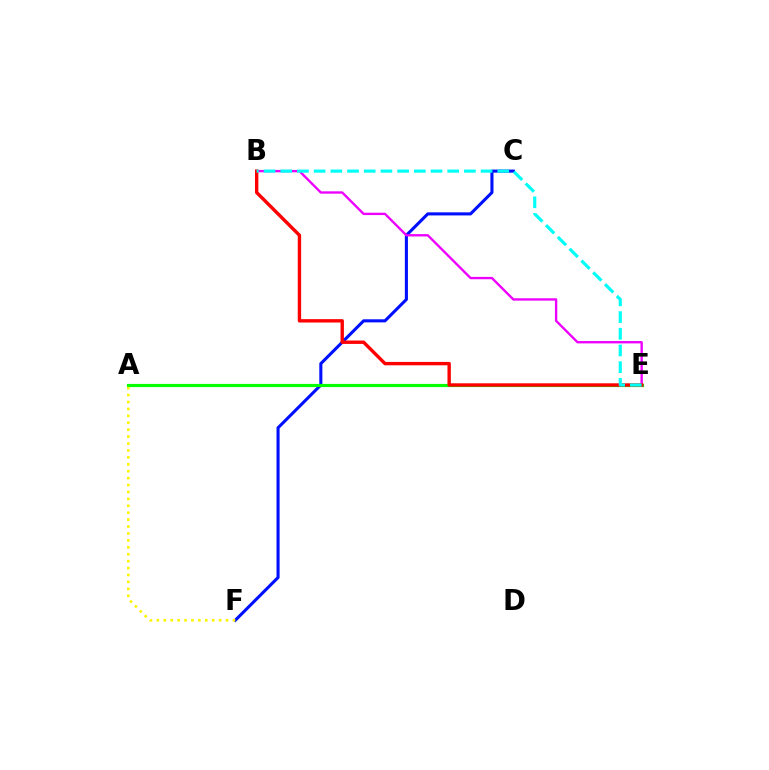{('C', 'F'): [{'color': '#0010ff', 'line_style': 'solid', 'thickness': 2.22}], ('A', 'E'): [{'color': '#08ff00', 'line_style': 'solid', 'thickness': 2.29}], ('A', 'F'): [{'color': '#fcf500', 'line_style': 'dotted', 'thickness': 1.88}], ('B', 'E'): [{'color': '#ee00ff', 'line_style': 'solid', 'thickness': 1.69}, {'color': '#ff0000', 'line_style': 'solid', 'thickness': 2.43}, {'color': '#00fff6', 'line_style': 'dashed', 'thickness': 2.27}]}